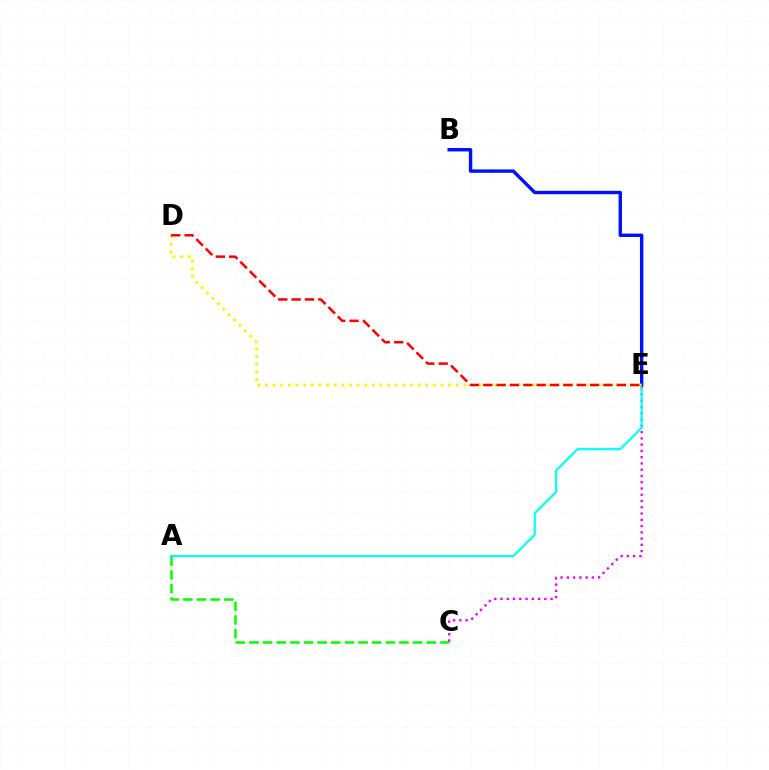{('A', 'C'): [{'color': '#08ff00', 'line_style': 'dashed', 'thickness': 1.85}], ('C', 'E'): [{'color': '#ee00ff', 'line_style': 'dotted', 'thickness': 1.7}], ('A', 'E'): [{'color': '#00fff6', 'line_style': 'solid', 'thickness': 1.58}], ('B', 'E'): [{'color': '#0010ff', 'line_style': 'solid', 'thickness': 2.45}], ('D', 'E'): [{'color': '#fcf500', 'line_style': 'dotted', 'thickness': 2.07}, {'color': '#ff0000', 'line_style': 'dashed', 'thickness': 1.81}]}